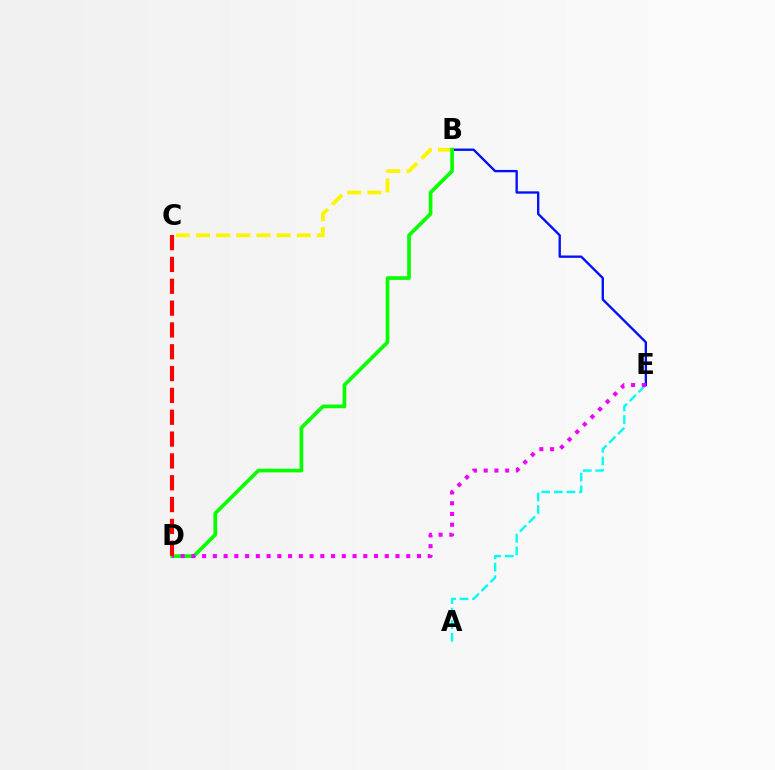{('B', 'E'): [{'color': '#0010ff', 'line_style': 'solid', 'thickness': 1.69}], ('A', 'E'): [{'color': '#00fff6', 'line_style': 'dashed', 'thickness': 1.71}], ('B', 'C'): [{'color': '#fcf500', 'line_style': 'dashed', 'thickness': 2.74}], ('B', 'D'): [{'color': '#08ff00', 'line_style': 'solid', 'thickness': 2.65}], ('D', 'E'): [{'color': '#ee00ff', 'line_style': 'dotted', 'thickness': 2.92}], ('C', 'D'): [{'color': '#ff0000', 'line_style': 'dashed', 'thickness': 2.97}]}